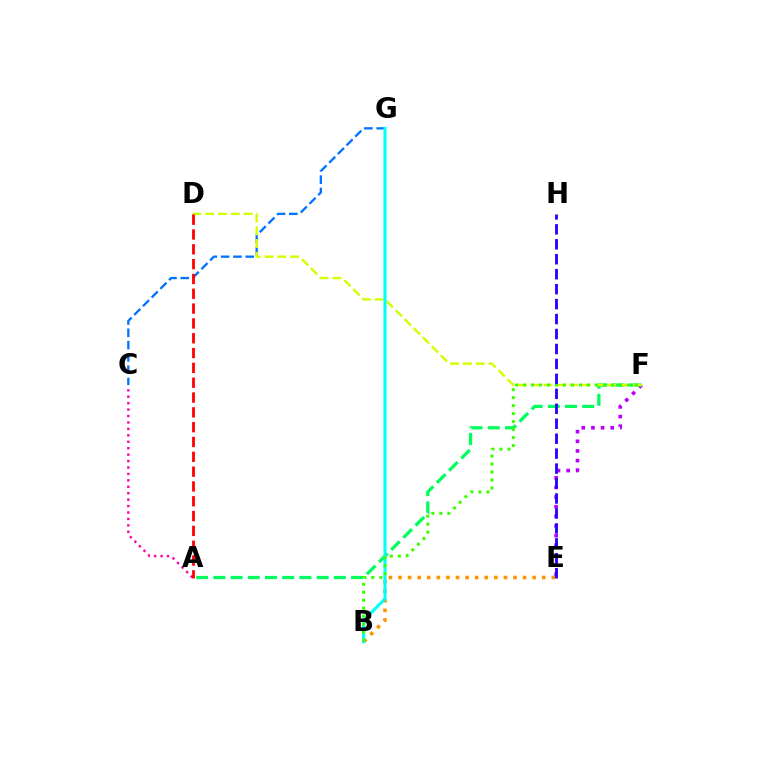{('B', 'E'): [{'color': '#ff9400', 'line_style': 'dotted', 'thickness': 2.6}], ('A', 'C'): [{'color': '#ff00ac', 'line_style': 'dotted', 'thickness': 1.75}], ('E', 'F'): [{'color': '#b900ff', 'line_style': 'dotted', 'thickness': 2.62}], ('C', 'G'): [{'color': '#0074ff', 'line_style': 'dashed', 'thickness': 1.67}], ('A', 'F'): [{'color': '#00ff5c', 'line_style': 'dashed', 'thickness': 2.34}], ('D', 'F'): [{'color': '#d1ff00', 'line_style': 'dashed', 'thickness': 1.73}], ('B', 'G'): [{'color': '#00fff6', 'line_style': 'solid', 'thickness': 2.22}], ('B', 'F'): [{'color': '#3dff00', 'line_style': 'dotted', 'thickness': 2.17}], ('E', 'H'): [{'color': '#2500ff', 'line_style': 'dashed', 'thickness': 2.03}], ('A', 'D'): [{'color': '#ff0000', 'line_style': 'dashed', 'thickness': 2.01}]}